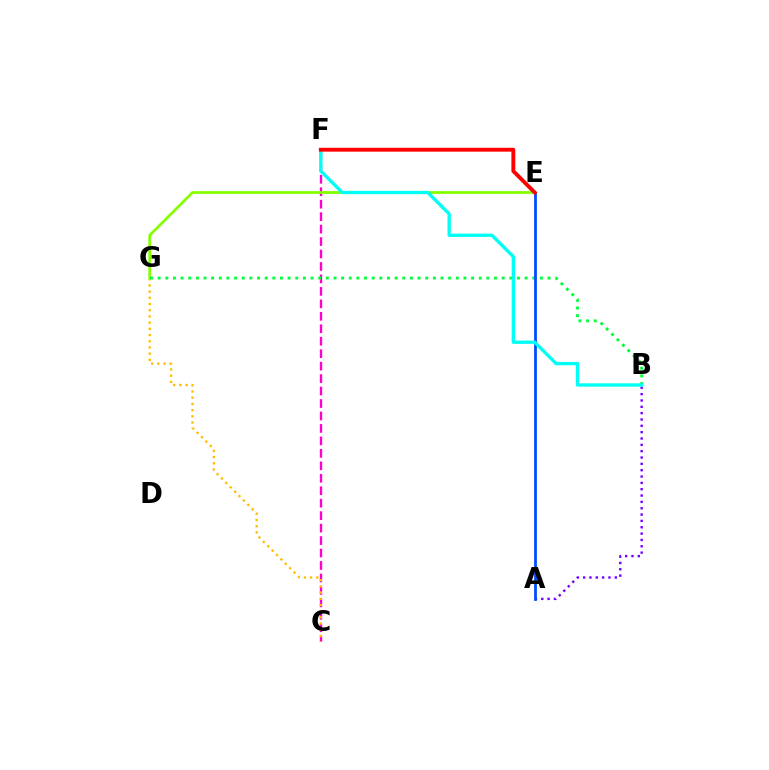{('C', 'F'): [{'color': '#ff00cf', 'line_style': 'dashed', 'thickness': 1.69}], ('C', 'G'): [{'color': '#ffbd00', 'line_style': 'dotted', 'thickness': 1.69}], ('E', 'G'): [{'color': '#84ff00', 'line_style': 'solid', 'thickness': 1.97}], ('B', 'G'): [{'color': '#00ff39', 'line_style': 'dotted', 'thickness': 2.08}], ('A', 'B'): [{'color': '#7200ff', 'line_style': 'dotted', 'thickness': 1.72}], ('A', 'E'): [{'color': '#004bff', 'line_style': 'solid', 'thickness': 1.99}], ('B', 'F'): [{'color': '#00fff6', 'line_style': 'solid', 'thickness': 2.4}], ('E', 'F'): [{'color': '#ff0000', 'line_style': 'solid', 'thickness': 2.78}]}